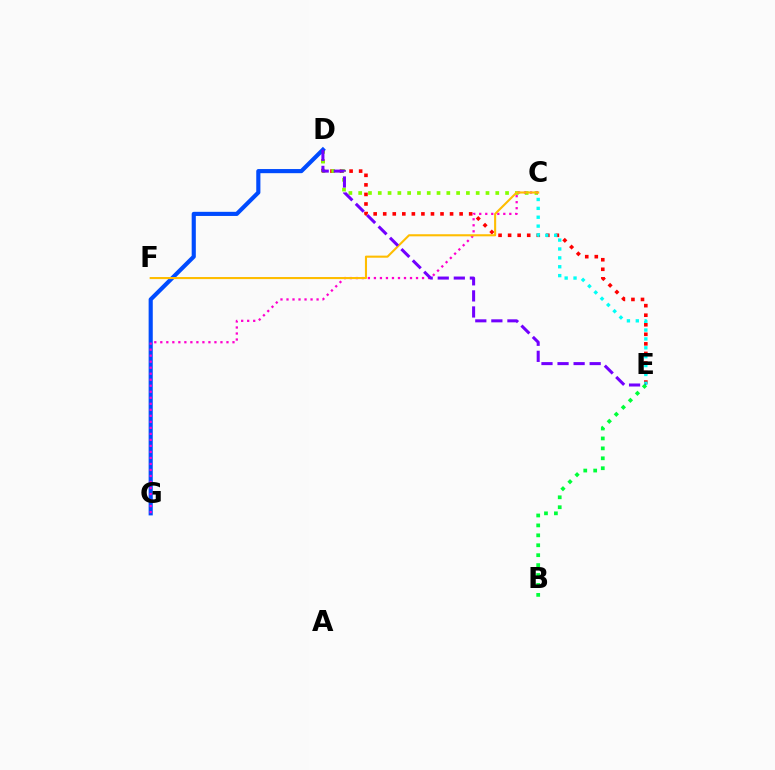{('D', 'E'): [{'color': '#ff0000', 'line_style': 'dotted', 'thickness': 2.59}, {'color': '#7200ff', 'line_style': 'dashed', 'thickness': 2.18}], ('C', 'D'): [{'color': '#84ff00', 'line_style': 'dotted', 'thickness': 2.66}], ('D', 'G'): [{'color': '#004bff', 'line_style': 'solid', 'thickness': 2.98}], ('C', 'G'): [{'color': '#ff00cf', 'line_style': 'dotted', 'thickness': 1.63}], ('C', 'F'): [{'color': '#ffbd00', 'line_style': 'solid', 'thickness': 1.51}], ('C', 'E'): [{'color': '#00fff6', 'line_style': 'dotted', 'thickness': 2.41}], ('B', 'E'): [{'color': '#00ff39', 'line_style': 'dotted', 'thickness': 2.7}]}